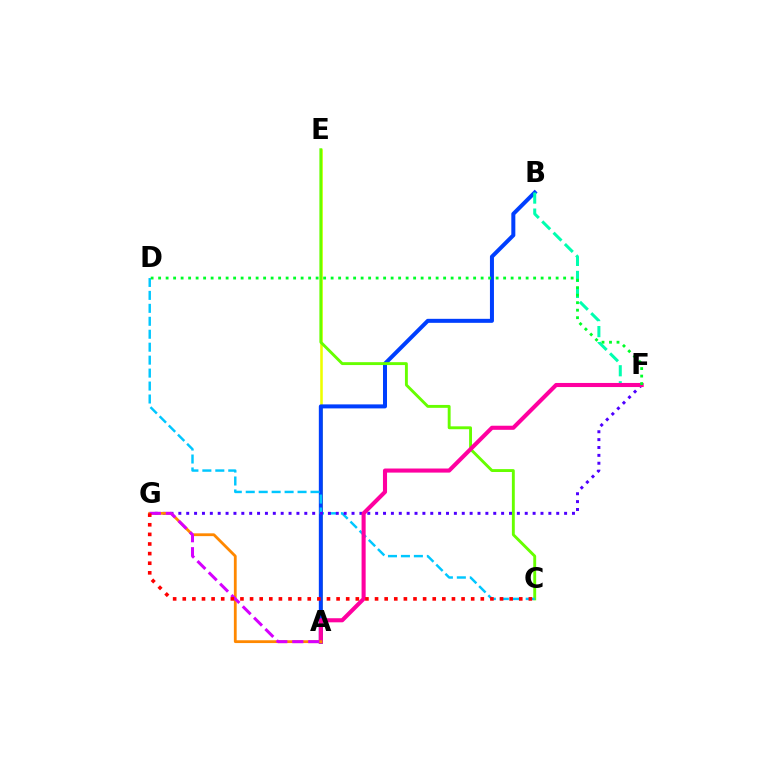{('A', 'E'): [{'color': '#eeff00', 'line_style': 'solid', 'thickness': 1.85}], ('A', 'B'): [{'color': '#003fff', 'line_style': 'solid', 'thickness': 2.89}], ('C', 'E'): [{'color': '#66ff00', 'line_style': 'solid', 'thickness': 2.08}], ('C', 'D'): [{'color': '#00c7ff', 'line_style': 'dashed', 'thickness': 1.76}], ('B', 'F'): [{'color': '#00ffaf', 'line_style': 'dashed', 'thickness': 2.17}], ('F', 'G'): [{'color': '#4f00ff', 'line_style': 'dotted', 'thickness': 2.14}], ('A', 'F'): [{'color': '#ff00a0', 'line_style': 'solid', 'thickness': 2.94}], ('D', 'F'): [{'color': '#00ff27', 'line_style': 'dotted', 'thickness': 2.04}], ('A', 'G'): [{'color': '#ff8800', 'line_style': 'solid', 'thickness': 2.02}, {'color': '#d600ff', 'line_style': 'dashed', 'thickness': 2.18}], ('C', 'G'): [{'color': '#ff0000', 'line_style': 'dotted', 'thickness': 2.61}]}